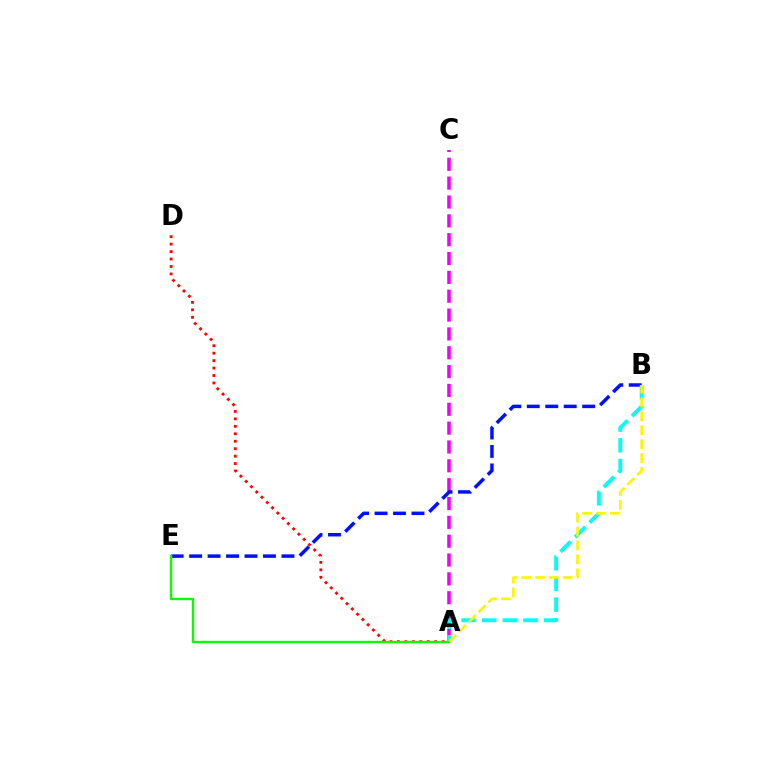{('A', 'C'): [{'color': '#ee00ff', 'line_style': 'dashed', 'thickness': 2.56}], ('A', 'D'): [{'color': '#ff0000', 'line_style': 'dotted', 'thickness': 2.03}], ('B', 'E'): [{'color': '#0010ff', 'line_style': 'dashed', 'thickness': 2.51}], ('A', 'B'): [{'color': '#00fff6', 'line_style': 'dashed', 'thickness': 2.81}, {'color': '#fcf500', 'line_style': 'dashed', 'thickness': 1.89}], ('A', 'E'): [{'color': '#08ff00', 'line_style': 'solid', 'thickness': 1.69}]}